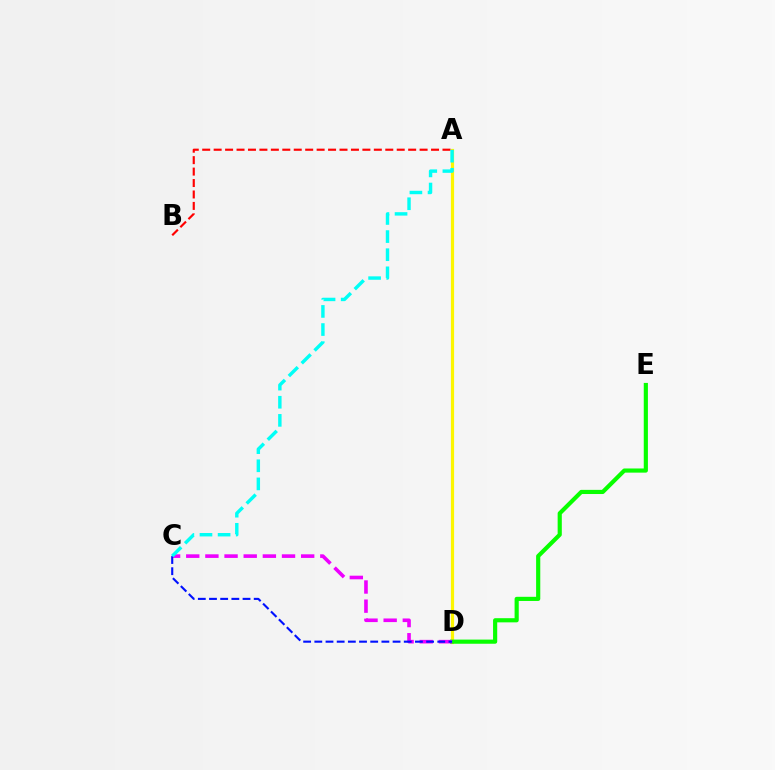{('A', 'D'): [{'color': '#fcf500', 'line_style': 'solid', 'thickness': 2.3}], ('A', 'B'): [{'color': '#ff0000', 'line_style': 'dashed', 'thickness': 1.55}], ('D', 'E'): [{'color': '#08ff00', 'line_style': 'solid', 'thickness': 2.99}], ('C', 'D'): [{'color': '#ee00ff', 'line_style': 'dashed', 'thickness': 2.6}, {'color': '#0010ff', 'line_style': 'dashed', 'thickness': 1.52}], ('A', 'C'): [{'color': '#00fff6', 'line_style': 'dashed', 'thickness': 2.46}]}